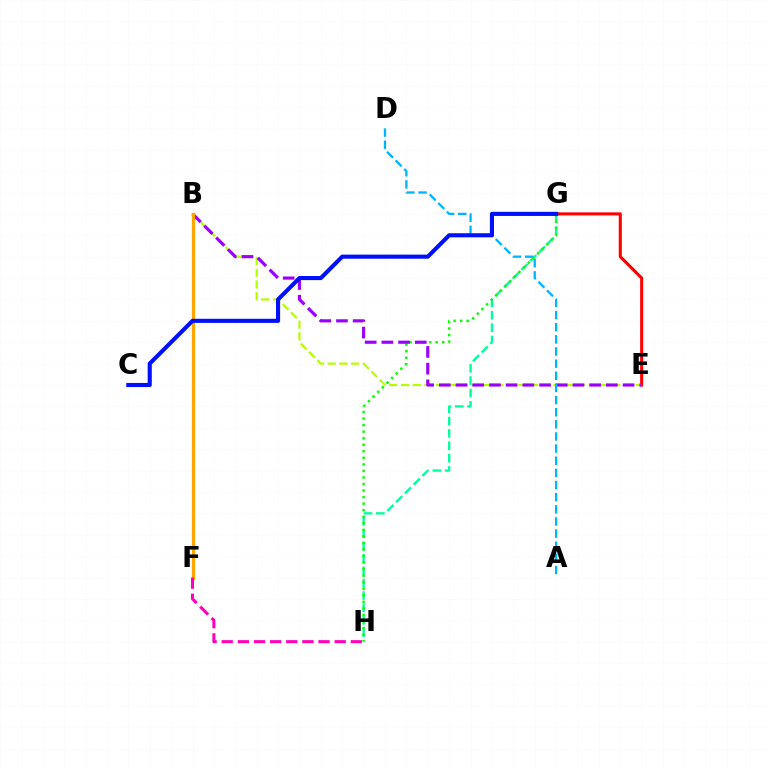{('E', 'G'): [{'color': '#ff0000', 'line_style': 'solid', 'thickness': 2.21}], ('G', 'H'): [{'color': '#00ff9d', 'line_style': 'dashed', 'thickness': 1.68}, {'color': '#08ff00', 'line_style': 'dotted', 'thickness': 1.78}], ('B', 'E'): [{'color': '#b3ff00', 'line_style': 'dashed', 'thickness': 1.59}, {'color': '#9b00ff', 'line_style': 'dashed', 'thickness': 2.27}], ('A', 'D'): [{'color': '#00b5ff', 'line_style': 'dashed', 'thickness': 1.65}], ('B', 'F'): [{'color': '#ffa500', 'line_style': 'solid', 'thickness': 2.33}], ('F', 'H'): [{'color': '#ff00bd', 'line_style': 'dashed', 'thickness': 2.19}], ('C', 'G'): [{'color': '#0010ff', 'line_style': 'solid', 'thickness': 2.96}]}